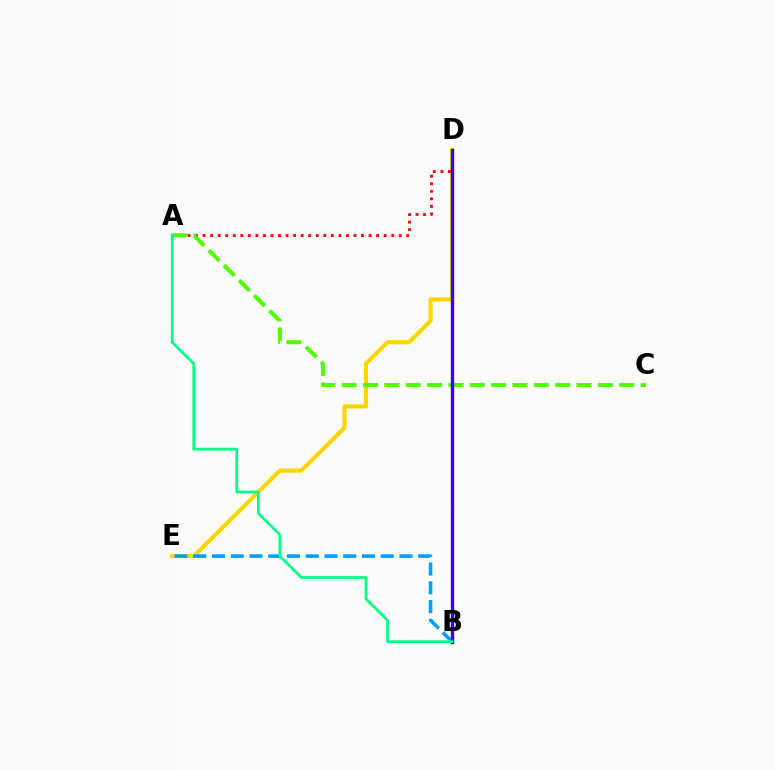{('B', 'D'): [{'color': '#ff00ed', 'line_style': 'dotted', 'thickness': 2.18}, {'color': '#3700ff', 'line_style': 'solid', 'thickness': 2.43}], ('D', 'E'): [{'color': '#ffd500', 'line_style': 'solid', 'thickness': 2.98}], ('A', 'D'): [{'color': '#ff0000', 'line_style': 'dotted', 'thickness': 2.05}], ('B', 'E'): [{'color': '#009eff', 'line_style': 'dashed', 'thickness': 2.55}], ('A', 'C'): [{'color': '#4fff00', 'line_style': 'dashed', 'thickness': 2.9}], ('A', 'B'): [{'color': '#00ff86', 'line_style': 'solid', 'thickness': 1.97}]}